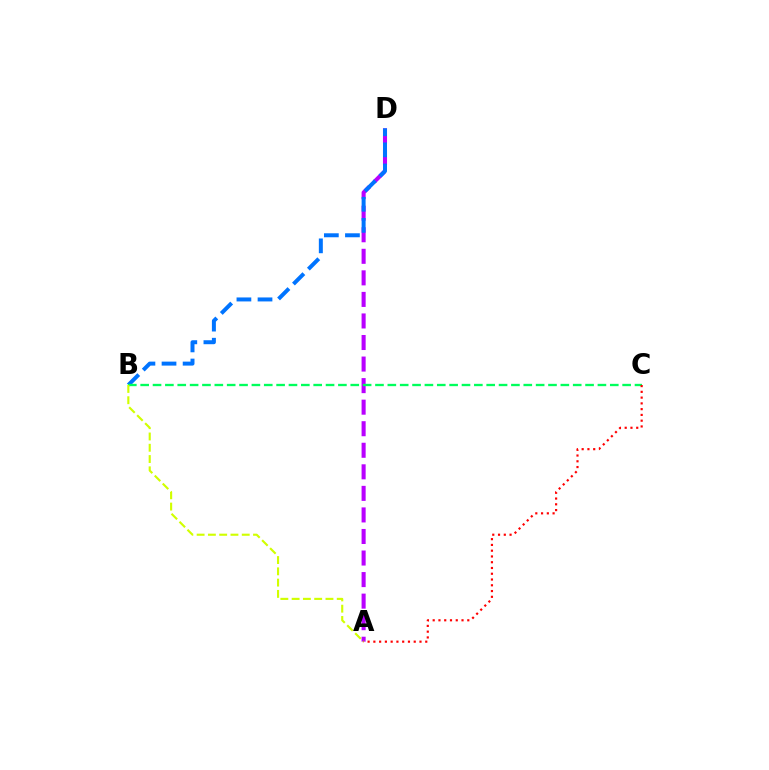{('A', 'D'): [{'color': '#b900ff', 'line_style': 'dashed', 'thickness': 2.93}], ('B', 'D'): [{'color': '#0074ff', 'line_style': 'dashed', 'thickness': 2.87}], ('B', 'C'): [{'color': '#00ff5c', 'line_style': 'dashed', 'thickness': 1.68}], ('A', 'B'): [{'color': '#d1ff00', 'line_style': 'dashed', 'thickness': 1.53}], ('A', 'C'): [{'color': '#ff0000', 'line_style': 'dotted', 'thickness': 1.57}]}